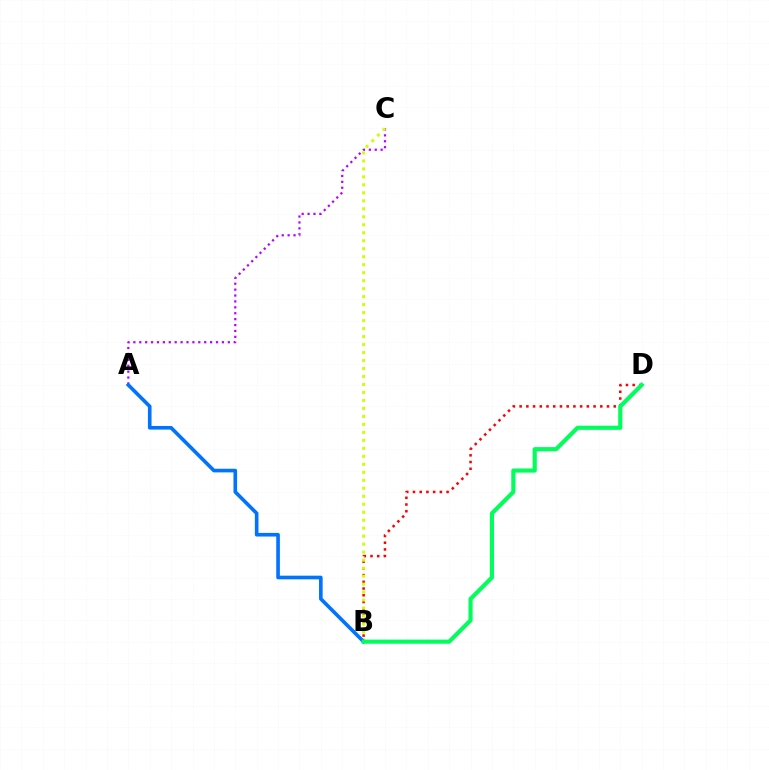{('B', 'D'): [{'color': '#ff0000', 'line_style': 'dotted', 'thickness': 1.83}, {'color': '#00ff5c', 'line_style': 'solid', 'thickness': 2.98}], ('A', 'C'): [{'color': '#b900ff', 'line_style': 'dotted', 'thickness': 1.6}], ('B', 'C'): [{'color': '#d1ff00', 'line_style': 'dotted', 'thickness': 2.17}], ('A', 'B'): [{'color': '#0074ff', 'line_style': 'solid', 'thickness': 2.61}]}